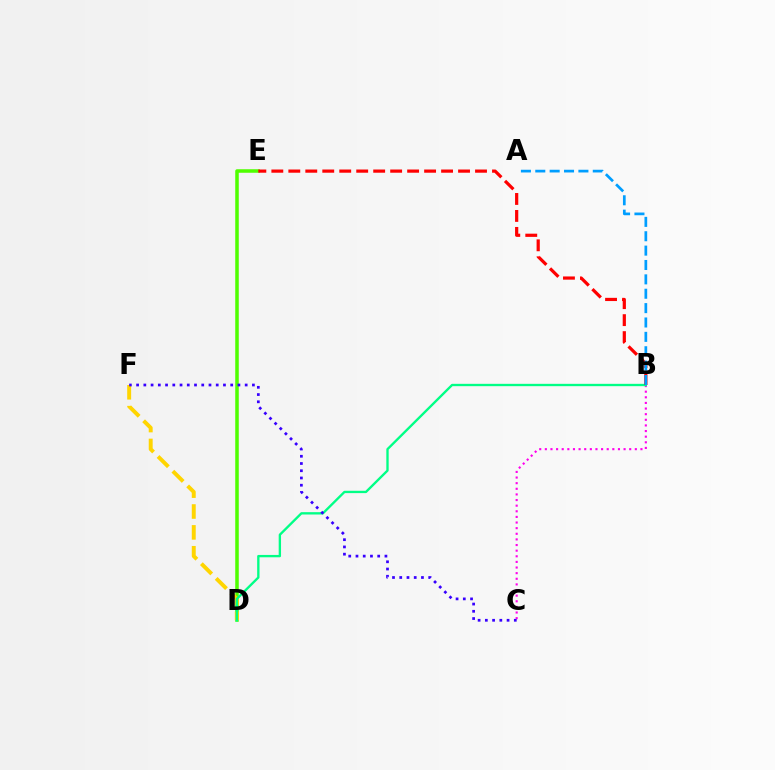{('D', 'E'): [{'color': '#4fff00', 'line_style': 'solid', 'thickness': 2.54}], ('D', 'F'): [{'color': '#ffd500', 'line_style': 'dashed', 'thickness': 2.84}], ('B', 'C'): [{'color': '#ff00ed', 'line_style': 'dotted', 'thickness': 1.53}], ('B', 'D'): [{'color': '#00ff86', 'line_style': 'solid', 'thickness': 1.69}], ('B', 'E'): [{'color': '#ff0000', 'line_style': 'dashed', 'thickness': 2.31}], ('A', 'B'): [{'color': '#009eff', 'line_style': 'dashed', 'thickness': 1.95}], ('C', 'F'): [{'color': '#3700ff', 'line_style': 'dotted', 'thickness': 1.97}]}